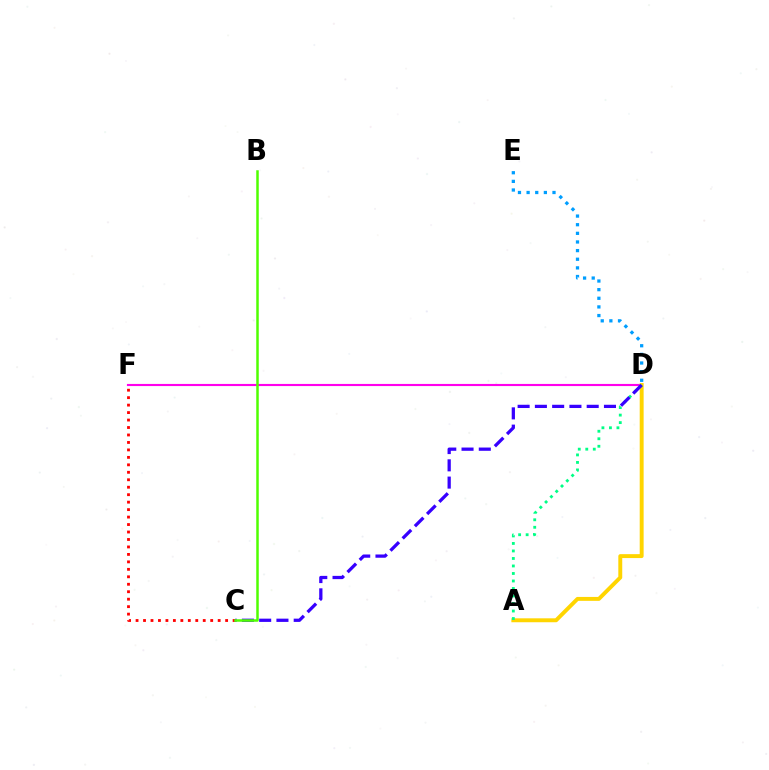{('D', 'F'): [{'color': '#ff00ed', 'line_style': 'solid', 'thickness': 1.54}], ('A', 'D'): [{'color': '#ffd500', 'line_style': 'solid', 'thickness': 2.82}, {'color': '#00ff86', 'line_style': 'dotted', 'thickness': 2.04}], ('C', 'F'): [{'color': '#ff0000', 'line_style': 'dotted', 'thickness': 2.03}], ('C', 'D'): [{'color': '#3700ff', 'line_style': 'dashed', 'thickness': 2.35}], ('B', 'C'): [{'color': '#4fff00', 'line_style': 'solid', 'thickness': 1.8}], ('D', 'E'): [{'color': '#009eff', 'line_style': 'dotted', 'thickness': 2.35}]}